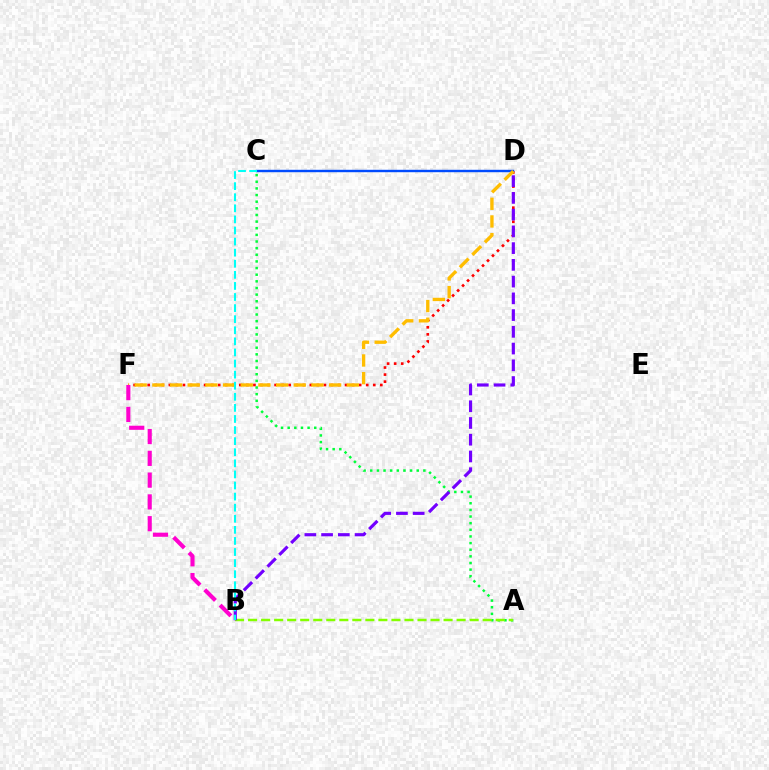{('A', 'C'): [{'color': '#00ff39', 'line_style': 'dotted', 'thickness': 1.8}], ('A', 'B'): [{'color': '#84ff00', 'line_style': 'dashed', 'thickness': 1.77}], ('D', 'F'): [{'color': '#ff0000', 'line_style': 'dotted', 'thickness': 1.92}, {'color': '#ffbd00', 'line_style': 'dashed', 'thickness': 2.4}], ('C', 'D'): [{'color': '#004bff', 'line_style': 'solid', 'thickness': 1.74}], ('B', 'D'): [{'color': '#7200ff', 'line_style': 'dashed', 'thickness': 2.27}], ('B', 'F'): [{'color': '#ff00cf', 'line_style': 'dashed', 'thickness': 2.96}], ('B', 'C'): [{'color': '#00fff6', 'line_style': 'dashed', 'thickness': 1.51}]}